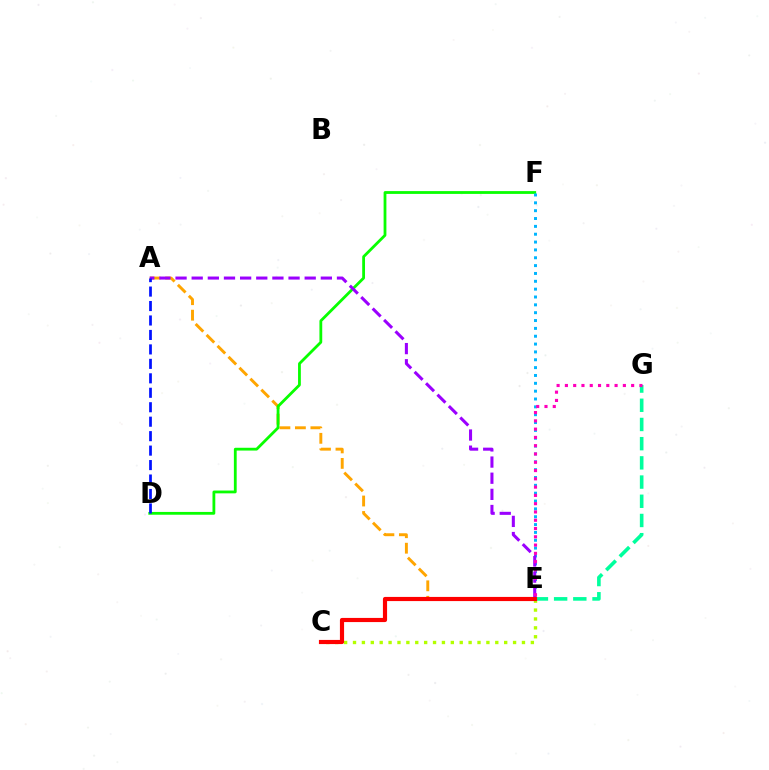{('A', 'E'): [{'color': '#ffa500', 'line_style': 'dashed', 'thickness': 2.1}, {'color': '#9b00ff', 'line_style': 'dashed', 'thickness': 2.19}], ('D', 'F'): [{'color': '#08ff00', 'line_style': 'solid', 'thickness': 2.01}], ('C', 'E'): [{'color': '#b3ff00', 'line_style': 'dotted', 'thickness': 2.42}, {'color': '#ff0000', 'line_style': 'solid', 'thickness': 2.99}], ('E', 'G'): [{'color': '#00ff9d', 'line_style': 'dashed', 'thickness': 2.61}, {'color': '#ff00bd', 'line_style': 'dotted', 'thickness': 2.25}], ('E', 'F'): [{'color': '#00b5ff', 'line_style': 'dotted', 'thickness': 2.13}], ('A', 'D'): [{'color': '#0010ff', 'line_style': 'dashed', 'thickness': 1.96}]}